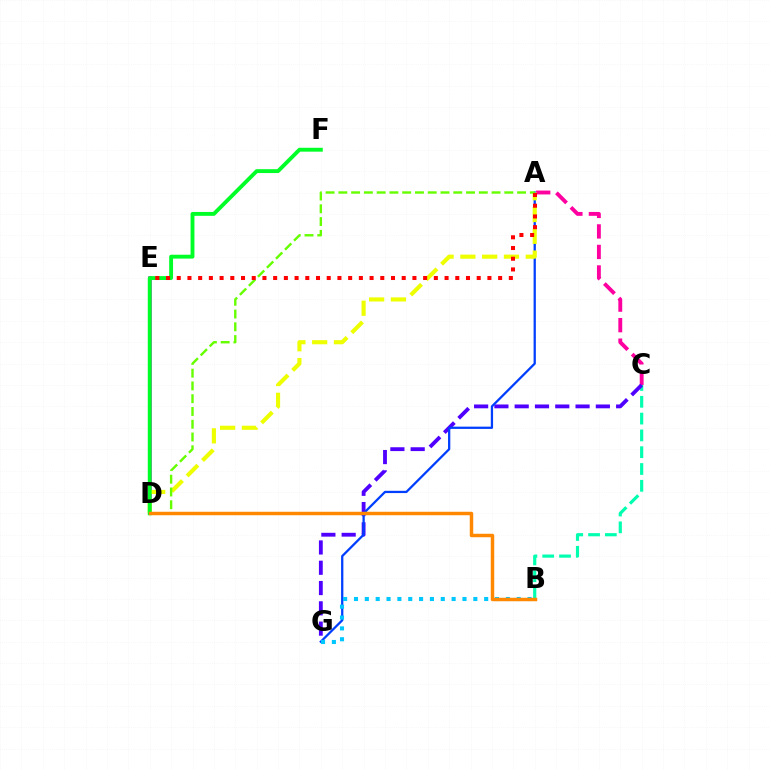{('A', 'C'): [{'color': '#ff00a0', 'line_style': 'dashed', 'thickness': 2.79}], ('B', 'C'): [{'color': '#00ffaf', 'line_style': 'dashed', 'thickness': 2.28}], ('C', 'G'): [{'color': '#4f00ff', 'line_style': 'dashed', 'thickness': 2.76}], ('A', 'G'): [{'color': '#003fff', 'line_style': 'solid', 'thickness': 1.63}], ('B', 'G'): [{'color': '#00c7ff', 'line_style': 'dotted', 'thickness': 2.95}], ('D', 'E'): [{'color': '#d600ff', 'line_style': 'solid', 'thickness': 2.56}], ('A', 'D'): [{'color': '#eeff00', 'line_style': 'dashed', 'thickness': 2.96}, {'color': '#66ff00', 'line_style': 'dashed', 'thickness': 1.73}], ('D', 'F'): [{'color': '#00ff27', 'line_style': 'solid', 'thickness': 2.79}], ('B', 'D'): [{'color': '#ff8800', 'line_style': 'solid', 'thickness': 2.5}], ('A', 'E'): [{'color': '#ff0000', 'line_style': 'dotted', 'thickness': 2.91}]}